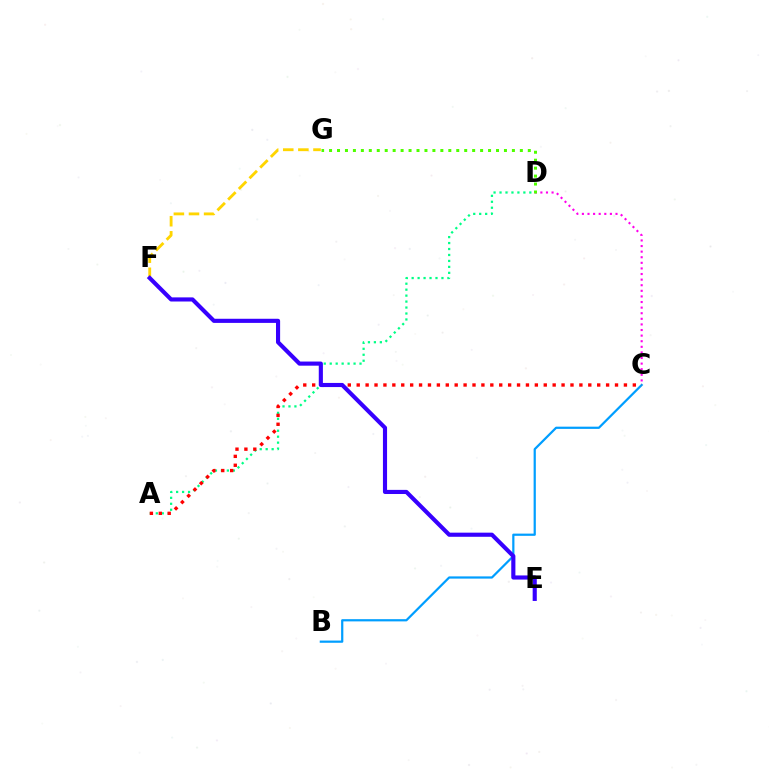{('C', 'D'): [{'color': '#ff00ed', 'line_style': 'dotted', 'thickness': 1.52}], ('A', 'D'): [{'color': '#00ff86', 'line_style': 'dotted', 'thickness': 1.62}], ('D', 'G'): [{'color': '#4fff00', 'line_style': 'dotted', 'thickness': 2.16}], ('B', 'C'): [{'color': '#009eff', 'line_style': 'solid', 'thickness': 1.6}], ('F', 'G'): [{'color': '#ffd500', 'line_style': 'dashed', 'thickness': 2.05}], ('A', 'C'): [{'color': '#ff0000', 'line_style': 'dotted', 'thickness': 2.42}], ('E', 'F'): [{'color': '#3700ff', 'line_style': 'solid', 'thickness': 2.97}]}